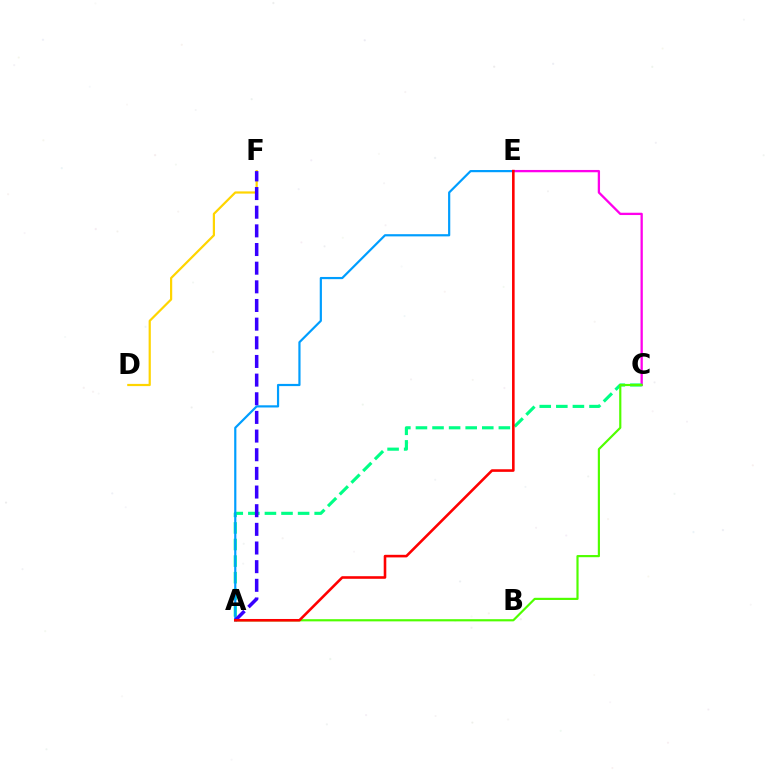{('C', 'E'): [{'color': '#ff00ed', 'line_style': 'solid', 'thickness': 1.66}], ('A', 'C'): [{'color': '#00ff86', 'line_style': 'dashed', 'thickness': 2.25}, {'color': '#4fff00', 'line_style': 'solid', 'thickness': 1.57}], ('D', 'F'): [{'color': '#ffd500', 'line_style': 'solid', 'thickness': 1.59}], ('A', 'E'): [{'color': '#009eff', 'line_style': 'solid', 'thickness': 1.58}, {'color': '#ff0000', 'line_style': 'solid', 'thickness': 1.87}], ('A', 'F'): [{'color': '#3700ff', 'line_style': 'dashed', 'thickness': 2.53}]}